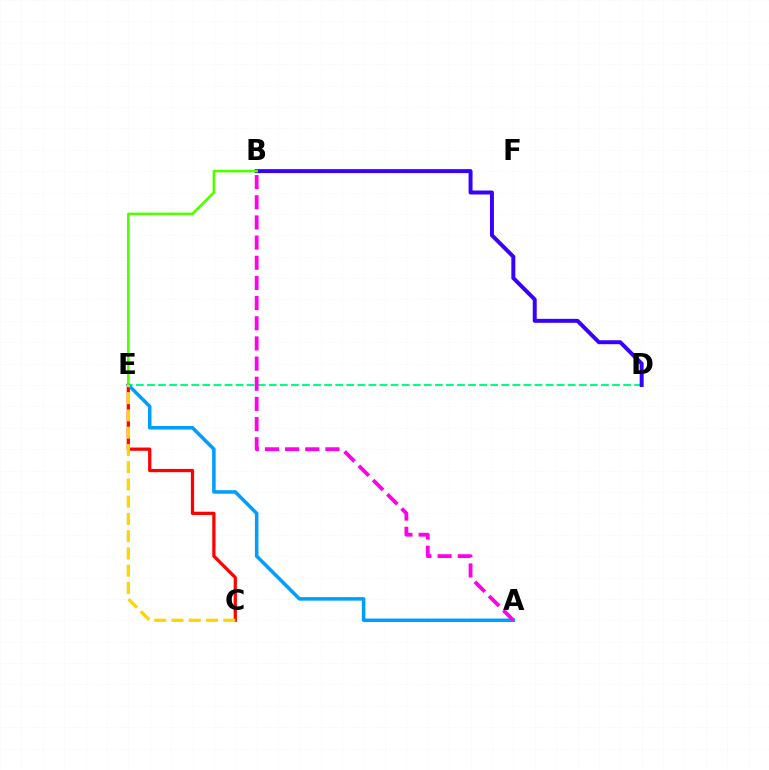{('D', 'E'): [{'color': '#00ff86', 'line_style': 'dashed', 'thickness': 1.5}], ('B', 'D'): [{'color': '#3700ff', 'line_style': 'solid', 'thickness': 2.85}], ('C', 'E'): [{'color': '#ff0000', 'line_style': 'solid', 'thickness': 2.34}, {'color': '#ffd500', 'line_style': 'dashed', 'thickness': 2.34}], ('A', 'E'): [{'color': '#009eff', 'line_style': 'solid', 'thickness': 2.53}], ('A', 'B'): [{'color': '#ff00ed', 'line_style': 'dashed', 'thickness': 2.74}], ('B', 'E'): [{'color': '#4fff00', 'line_style': 'solid', 'thickness': 1.86}]}